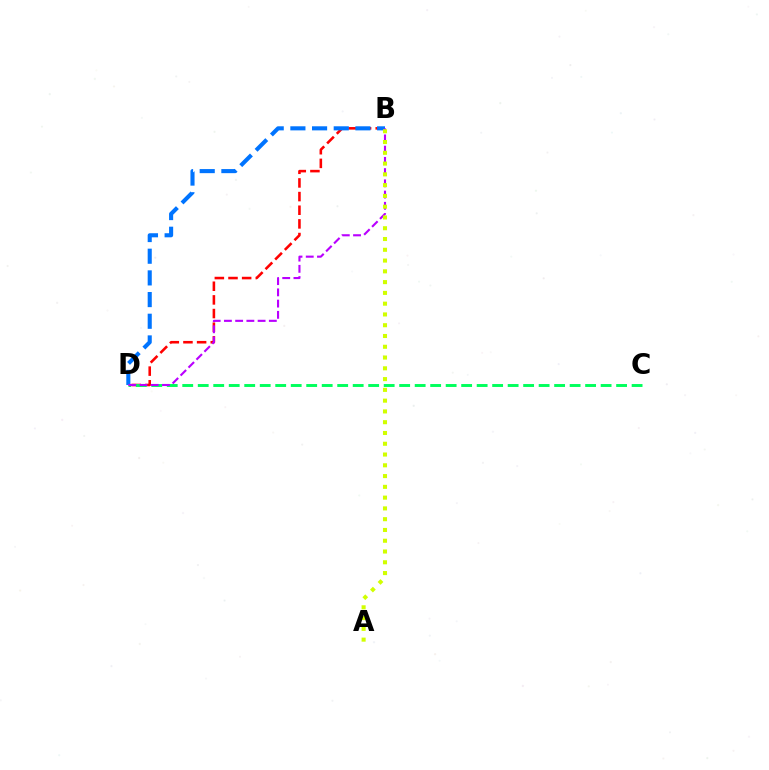{('B', 'D'): [{'color': '#ff0000', 'line_style': 'dashed', 'thickness': 1.85}, {'color': '#0074ff', 'line_style': 'dashed', 'thickness': 2.95}, {'color': '#b900ff', 'line_style': 'dashed', 'thickness': 1.53}], ('C', 'D'): [{'color': '#00ff5c', 'line_style': 'dashed', 'thickness': 2.11}], ('A', 'B'): [{'color': '#d1ff00', 'line_style': 'dotted', 'thickness': 2.93}]}